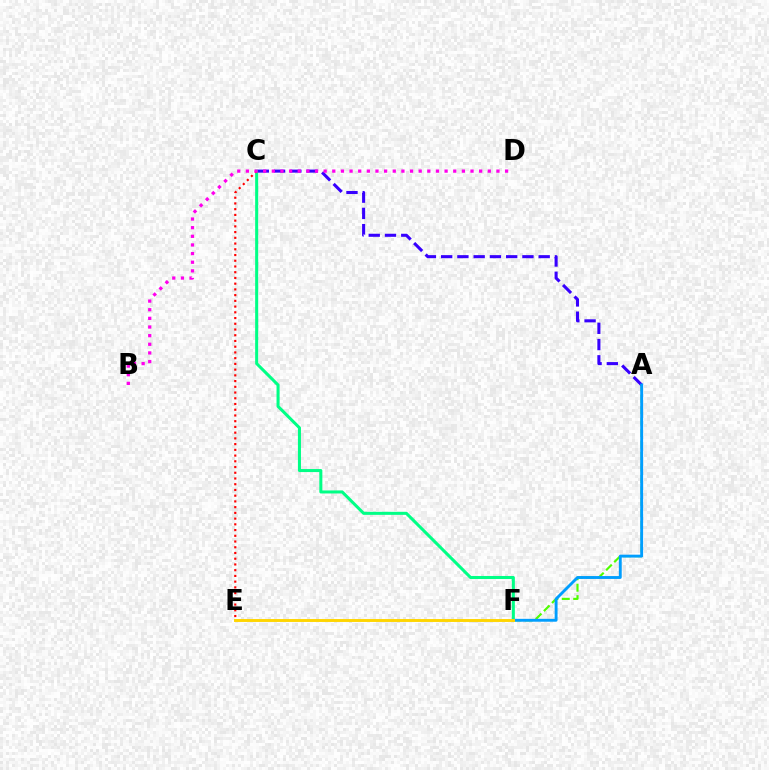{('A', 'F'): [{'color': '#4fff00', 'line_style': 'dashed', 'thickness': 1.56}, {'color': '#009eff', 'line_style': 'solid', 'thickness': 2.07}], ('C', 'F'): [{'color': '#00ff86', 'line_style': 'solid', 'thickness': 2.19}], ('C', 'E'): [{'color': '#ff0000', 'line_style': 'dotted', 'thickness': 1.56}], ('A', 'C'): [{'color': '#3700ff', 'line_style': 'dashed', 'thickness': 2.21}], ('E', 'F'): [{'color': '#ffd500', 'line_style': 'solid', 'thickness': 2.1}], ('B', 'D'): [{'color': '#ff00ed', 'line_style': 'dotted', 'thickness': 2.35}]}